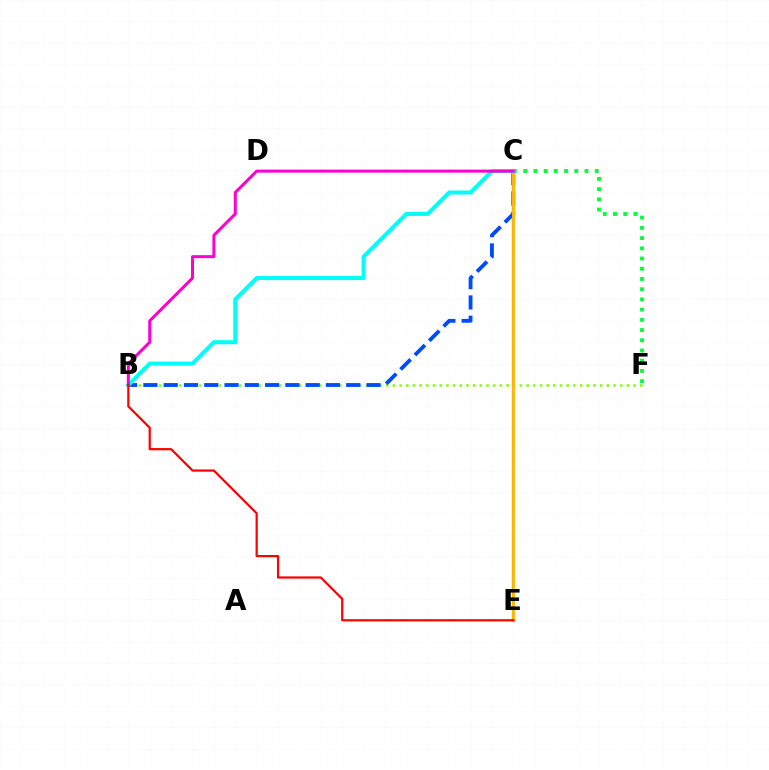{('B', 'F'): [{'color': '#84ff00', 'line_style': 'dotted', 'thickness': 1.82}], ('B', 'C'): [{'color': '#004bff', 'line_style': 'dashed', 'thickness': 2.76}, {'color': '#00fff6', 'line_style': 'solid', 'thickness': 2.91}, {'color': '#ff00cf', 'line_style': 'solid', 'thickness': 2.17}], ('C', 'E'): [{'color': '#7200ff', 'line_style': 'solid', 'thickness': 1.57}, {'color': '#ffbd00', 'line_style': 'solid', 'thickness': 2.09}], ('C', 'F'): [{'color': '#00ff39', 'line_style': 'dotted', 'thickness': 2.78}], ('B', 'E'): [{'color': '#ff0000', 'line_style': 'solid', 'thickness': 1.59}]}